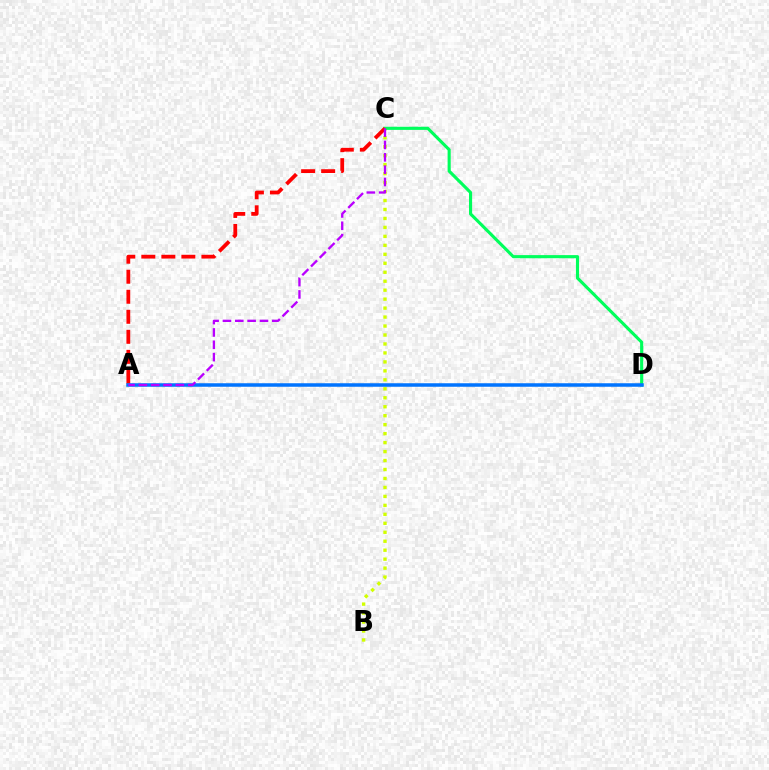{('B', 'C'): [{'color': '#d1ff00', 'line_style': 'dotted', 'thickness': 2.44}], ('C', 'D'): [{'color': '#00ff5c', 'line_style': 'solid', 'thickness': 2.25}], ('A', 'C'): [{'color': '#ff0000', 'line_style': 'dashed', 'thickness': 2.72}, {'color': '#b900ff', 'line_style': 'dashed', 'thickness': 1.68}], ('A', 'D'): [{'color': '#0074ff', 'line_style': 'solid', 'thickness': 2.53}]}